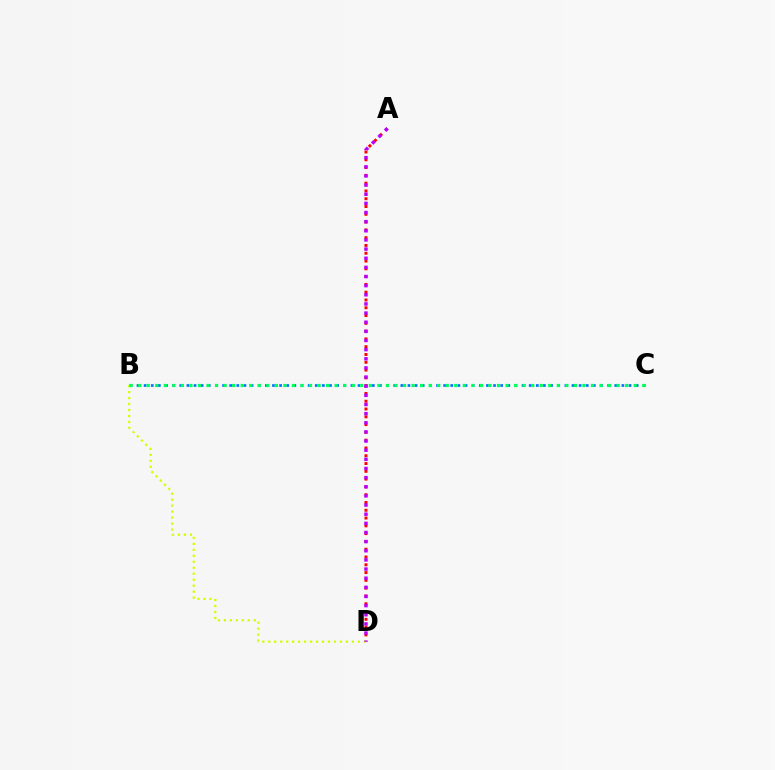{('B', 'C'): [{'color': '#0074ff', 'line_style': 'dotted', 'thickness': 1.94}, {'color': '#00ff5c', 'line_style': 'dotted', 'thickness': 2.32}], ('A', 'D'): [{'color': '#ff0000', 'line_style': 'dotted', 'thickness': 2.12}, {'color': '#b900ff', 'line_style': 'dotted', 'thickness': 2.48}], ('B', 'D'): [{'color': '#d1ff00', 'line_style': 'dotted', 'thickness': 1.62}]}